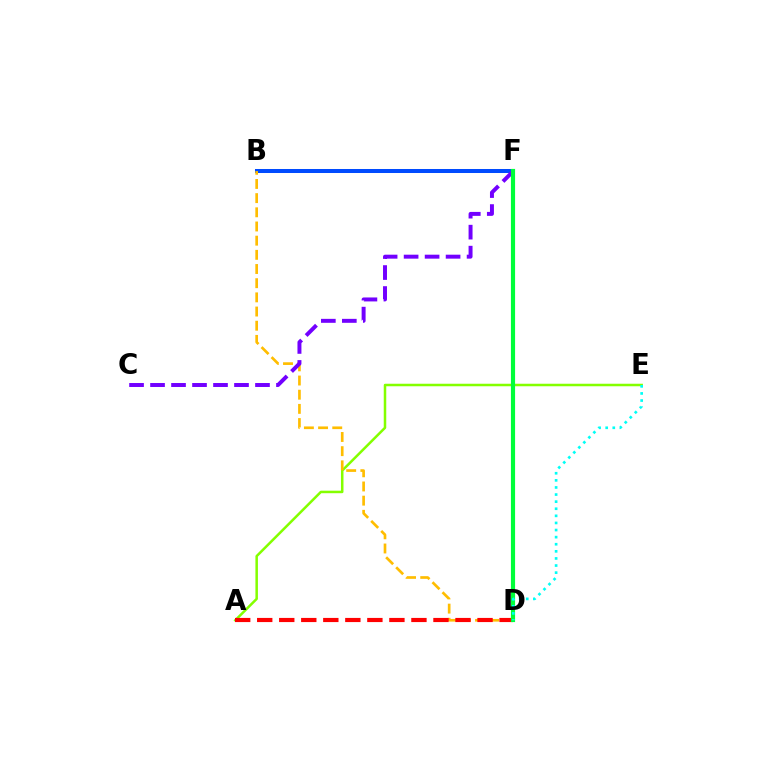{('D', 'F'): [{'color': '#ff00cf', 'line_style': 'dashed', 'thickness': 2.86}, {'color': '#00ff39', 'line_style': 'solid', 'thickness': 3.0}], ('B', 'F'): [{'color': '#004bff', 'line_style': 'solid', 'thickness': 2.89}], ('A', 'E'): [{'color': '#84ff00', 'line_style': 'solid', 'thickness': 1.81}], ('B', 'D'): [{'color': '#ffbd00', 'line_style': 'dashed', 'thickness': 1.93}], ('A', 'D'): [{'color': '#ff0000', 'line_style': 'dashed', 'thickness': 2.99}], ('C', 'F'): [{'color': '#7200ff', 'line_style': 'dashed', 'thickness': 2.85}], ('D', 'E'): [{'color': '#00fff6', 'line_style': 'dotted', 'thickness': 1.93}]}